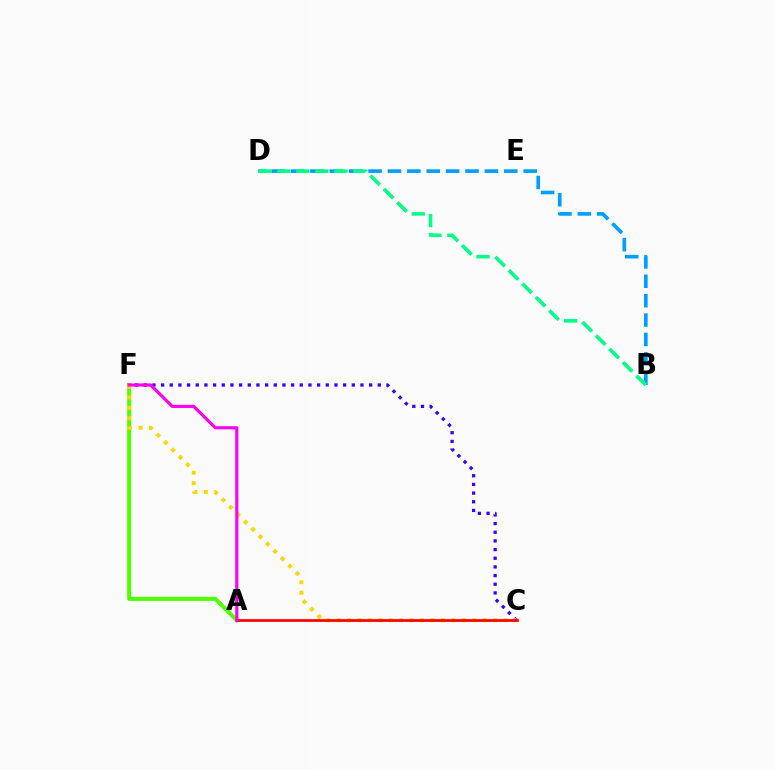{('C', 'F'): [{'color': '#3700ff', 'line_style': 'dotted', 'thickness': 2.36}, {'color': '#ffd500', 'line_style': 'dotted', 'thickness': 2.83}], ('B', 'D'): [{'color': '#009eff', 'line_style': 'dashed', 'thickness': 2.63}, {'color': '#00ff86', 'line_style': 'dashed', 'thickness': 2.58}], ('A', 'F'): [{'color': '#4fff00', 'line_style': 'solid', 'thickness': 2.89}, {'color': '#ff00ed', 'line_style': 'solid', 'thickness': 2.25}], ('A', 'C'): [{'color': '#ff0000', 'line_style': 'solid', 'thickness': 1.96}]}